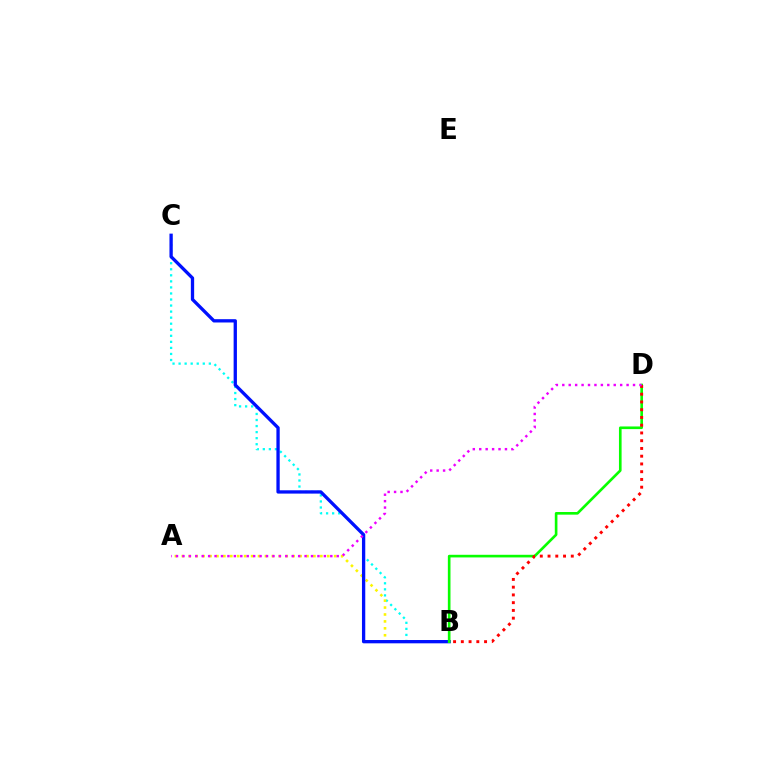{('B', 'C'): [{'color': '#00fff6', 'line_style': 'dotted', 'thickness': 1.64}, {'color': '#0010ff', 'line_style': 'solid', 'thickness': 2.38}], ('A', 'B'): [{'color': '#fcf500', 'line_style': 'dotted', 'thickness': 1.88}], ('B', 'D'): [{'color': '#08ff00', 'line_style': 'solid', 'thickness': 1.9}, {'color': '#ff0000', 'line_style': 'dotted', 'thickness': 2.11}], ('A', 'D'): [{'color': '#ee00ff', 'line_style': 'dotted', 'thickness': 1.75}]}